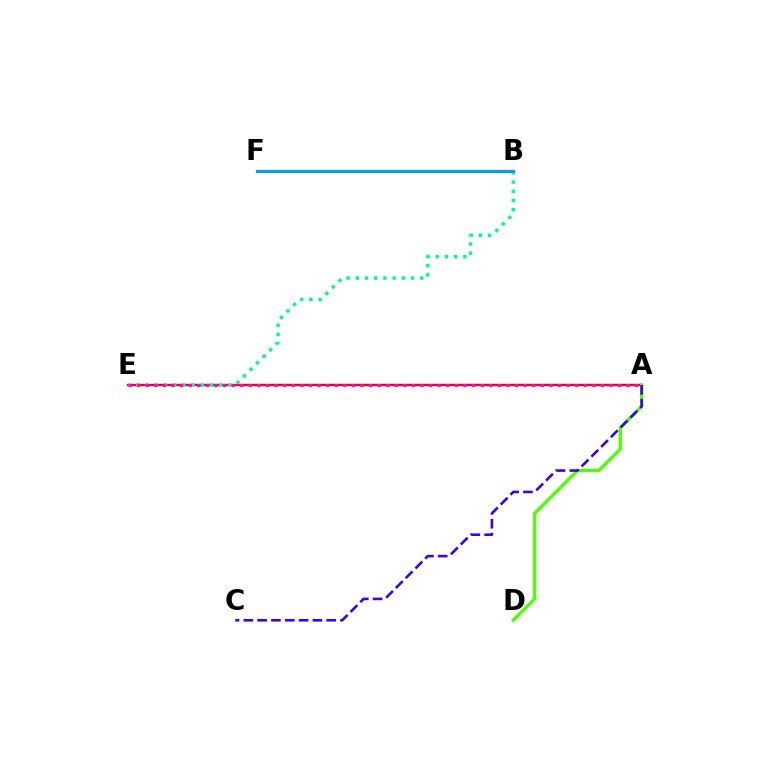{('A', 'E'): [{'color': '#ff0000', 'line_style': 'solid', 'thickness': 1.67}, {'color': '#ff00ed', 'line_style': 'dotted', 'thickness': 2.33}], ('B', 'F'): [{'color': '#ffd500', 'line_style': 'solid', 'thickness': 2.49}, {'color': '#009eff', 'line_style': 'solid', 'thickness': 2.24}], ('A', 'D'): [{'color': '#4fff00', 'line_style': 'solid', 'thickness': 2.39}], ('B', 'E'): [{'color': '#00ff86', 'line_style': 'dotted', 'thickness': 2.5}], ('A', 'C'): [{'color': '#3700ff', 'line_style': 'dashed', 'thickness': 1.88}]}